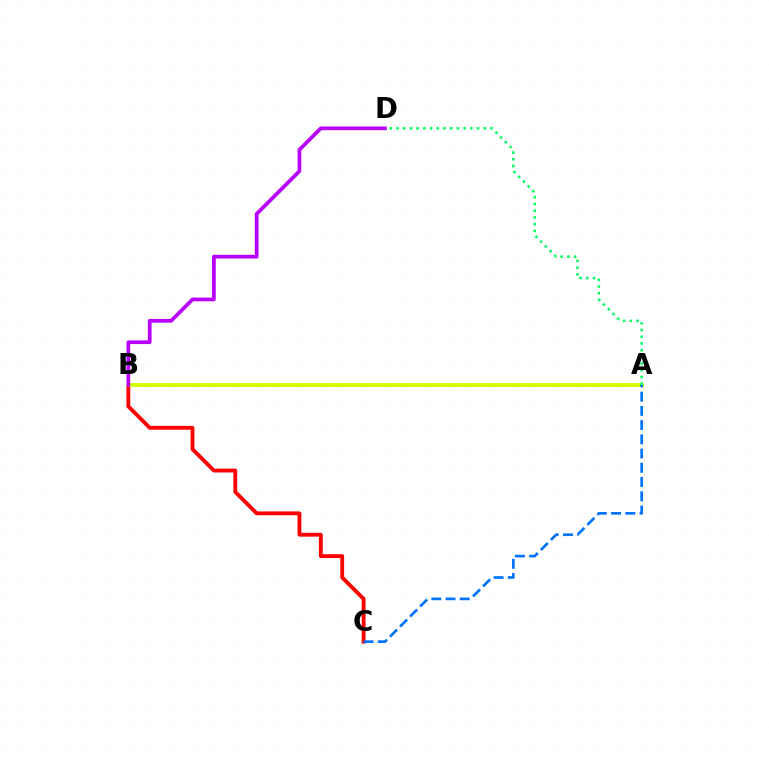{('B', 'C'): [{'color': '#ff0000', 'line_style': 'solid', 'thickness': 2.76}], ('A', 'B'): [{'color': '#d1ff00', 'line_style': 'solid', 'thickness': 2.74}], ('B', 'D'): [{'color': '#b900ff', 'line_style': 'solid', 'thickness': 2.68}], ('A', 'C'): [{'color': '#0074ff', 'line_style': 'dashed', 'thickness': 1.93}], ('A', 'D'): [{'color': '#00ff5c', 'line_style': 'dotted', 'thickness': 1.82}]}